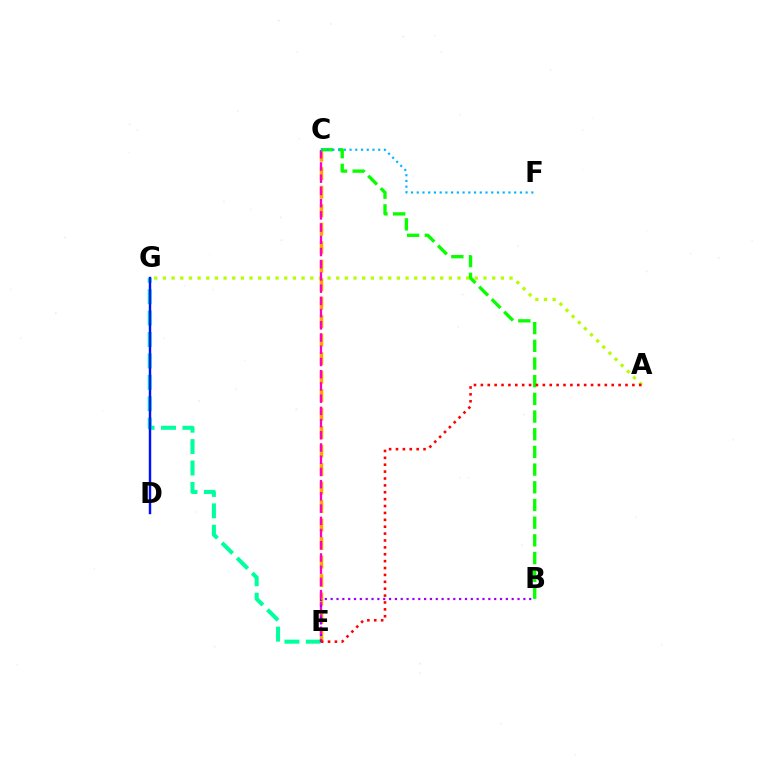{('C', 'E'): [{'color': '#ffa500', 'line_style': 'dashed', 'thickness': 2.51}, {'color': '#ff00bd', 'line_style': 'dashed', 'thickness': 1.66}], ('E', 'G'): [{'color': '#00ff9d', 'line_style': 'dashed', 'thickness': 2.91}], ('A', 'G'): [{'color': '#b3ff00', 'line_style': 'dotted', 'thickness': 2.35}], ('D', 'G'): [{'color': '#0010ff', 'line_style': 'solid', 'thickness': 1.75}], ('B', 'C'): [{'color': '#08ff00', 'line_style': 'dashed', 'thickness': 2.4}], ('C', 'F'): [{'color': '#00b5ff', 'line_style': 'dotted', 'thickness': 1.56}], ('B', 'E'): [{'color': '#9b00ff', 'line_style': 'dotted', 'thickness': 1.59}], ('A', 'E'): [{'color': '#ff0000', 'line_style': 'dotted', 'thickness': 1.87}]}